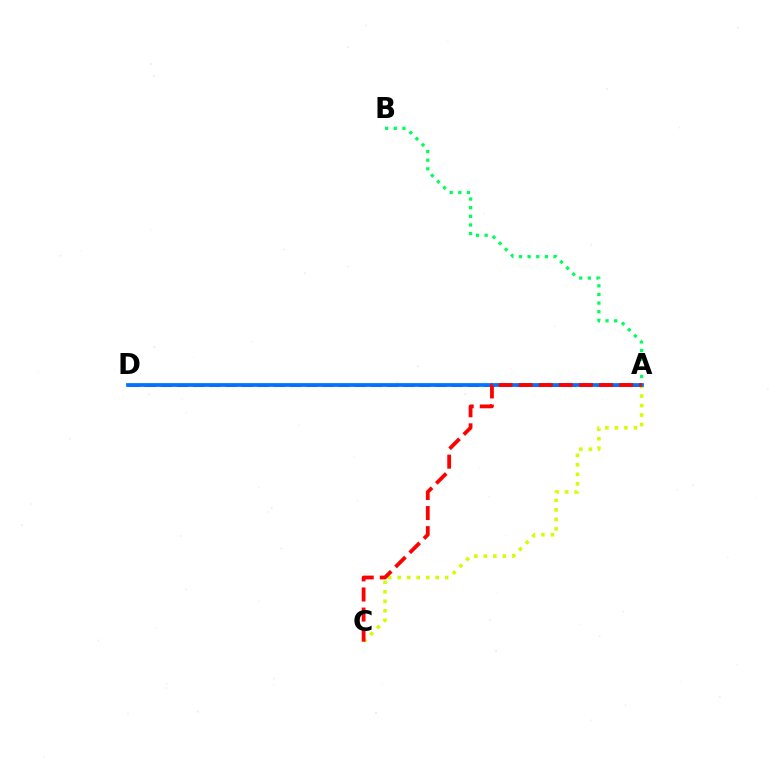{('A', 'C'): [{'color': '#d1ff00', 'line_style': 'dotted', 'thickness': 2.58}, {'color': '#ff0000', 'line_style': 'dashed', 'thickness': 2.73}], ('A', 'B'): [{'color': '#00ff5c', 'line_style': 'dotted', 'thickness': 2.35}], ('A', 'D'): [{'color': '#b900ff', 'line_style': 'dashed', 'thickness': 2.19}, {'color': '#0074ff', 'line_style': 'solid', 'thickness': 2.7}]}